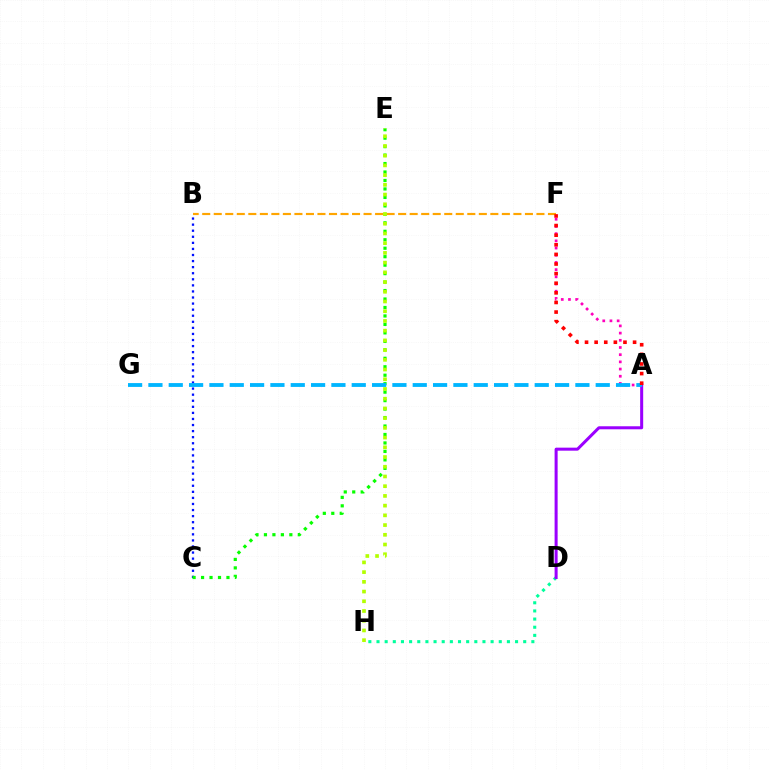{('D', 'H'): [{'color': '#00ff9d', 'line_style': 'dotted', 'thickness': 2.21}], ('A', 'D'): [{'color': '#9b00ff', 'line_style': 'solid', 'thickness': 2.18}], ('B', 'C'): [{'color': '#0010ff', 'line_style': 'dotted', 'thickness': 1.65}], ('C', 'E'): [{'color': '#08ff00', 'line_style': 'dotted', 'thickness': 2.3}], ('B', 'F'): [{'color': '#ffa500', 'line_style': 'dashed', 'thickness': 1.57}], ('E', 'H'): [{'color': '#b3ff00', 'line_style': 'dotted', 'thickness': 2.64}], ('A', 'F'): [{'color': '#ff00bd', 'line_style': 'dotted', 'thickness': 1.95}, {'color': '#ff0000', 'line_style': 'dotted', 'thickness': 2.61}], ('A', 'G'): [{'color': '#00b5ff', 'line_style': 'dashed', 'thickness': 2.76}]}